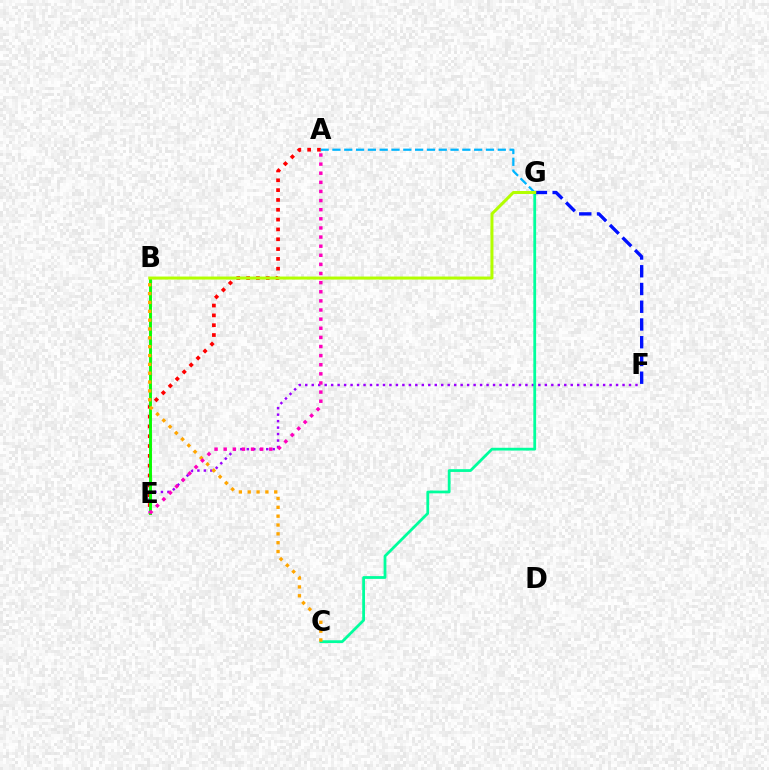{('E', 'F'): [{'color': '#9b00ff', 'line_style': 'dotted', 'thickness': 1.76}], ('A', 'E'): [{'color': '#ff0000', 'line_style': 'dotted', 'thickness': 2.67}, {'color': '#ff00bd', 'line_style': 'dotted', 'thickness': 2.48}], ('C', 'G'): [{'color': '#00ff9d', 'line_style': 'solid', 'thickness': 2.0}], ('F', 'G'): [{'color': '#0010ff', 'line_style': 'dashed', 'thickness': 2.41}], ('B', 'E'): [{'color': '#08ff00', 'line_style': 'solid', 'thickness': 2.1}], ('A', 'G'): [{'color': '#00b5ff', 'line_style': 'dashed', 'thickness': 1.6}], ('B', 'G'): [{'color': '#b3ff00', 'line_style': 'solid', 'thickness': 2.17}], ('B', 'C'): [{'color': '#ffa500', 'line_style': 'dotted', 'thickness': 2.4}]}